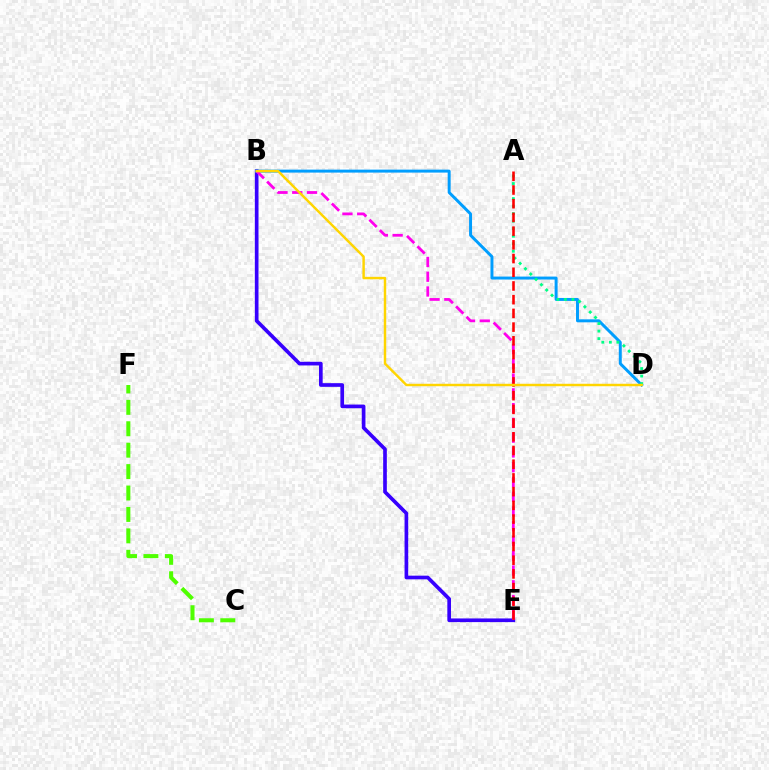{('B', 'E'): [{'color': '#3700ff', 'line_style': 'solid', 'thickness': 2.64}, {'color': '#ff00ed', 'line_style': 'dashed', 'thickness': 2.01}], ('C', 'F'): [{'color': '#4fff00', 'line_style': 'dashed', 'thickness': 2.91}], ('B', 'D'): [{'color': '#009eff', 'line_style': 'solid', 'thickness': 2.13}, {'color': '#ffd500', 'line_style': 'solid', 'thickness': 1.76}], ('A', 'D'): [{'color': '#00ff86', 'line_style': 'dotted', 'thickness': 2.04}], ('A', 'E'): [{'color': '#ff0000', 'line_style': 'dashed', 'thickness': 1.86}]}